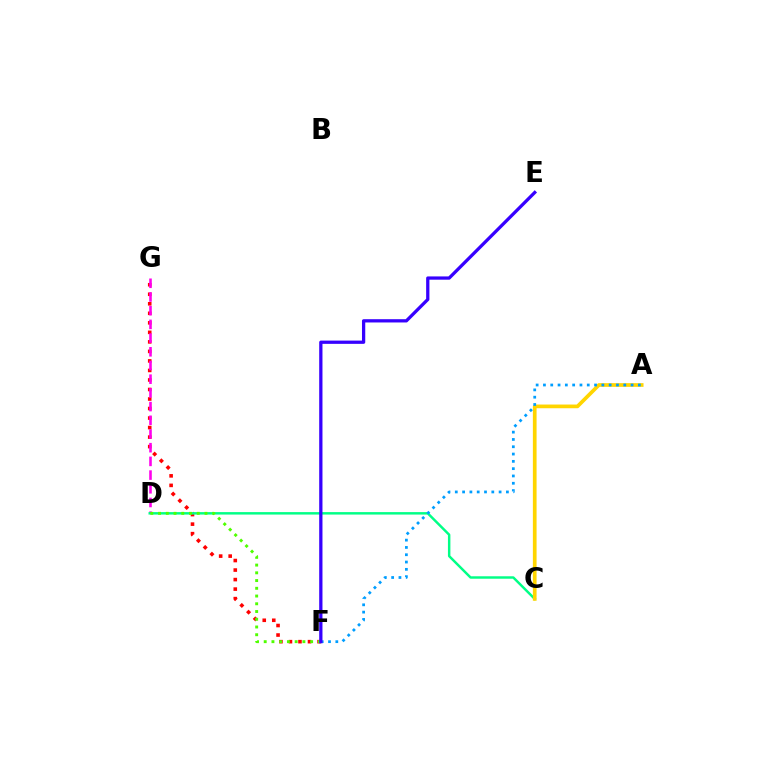{('F', 'G'): [{'color': '#ff0000', 'line_style': 'dotted', 'thickness': 2.59}], ('D', 'G'): [{'color': '#ff00ed', 'line_style': 'dashed', 'thickness': 1.86}], ('C', 'D'): [{'color': '#00ff86', 'line_style': 'solid', 'thickness': 1.77}], ('D', 'F'): [{'color': '#4fff00', 'line_style': 'dotted', 'thickness': 2.1}], ('A', 'C'): [{'color': '#ffd500', 'line_style': 'solid', 'thickness': 2.67}], ('A', 'F'): [{'color': '#009eff', 'line_style': 'dotted', 'thickness': 1.98}], ('E', 'F'): [{'color': '#3700ff', 'line_style': 'solid', 'thickness': 2.35}]}